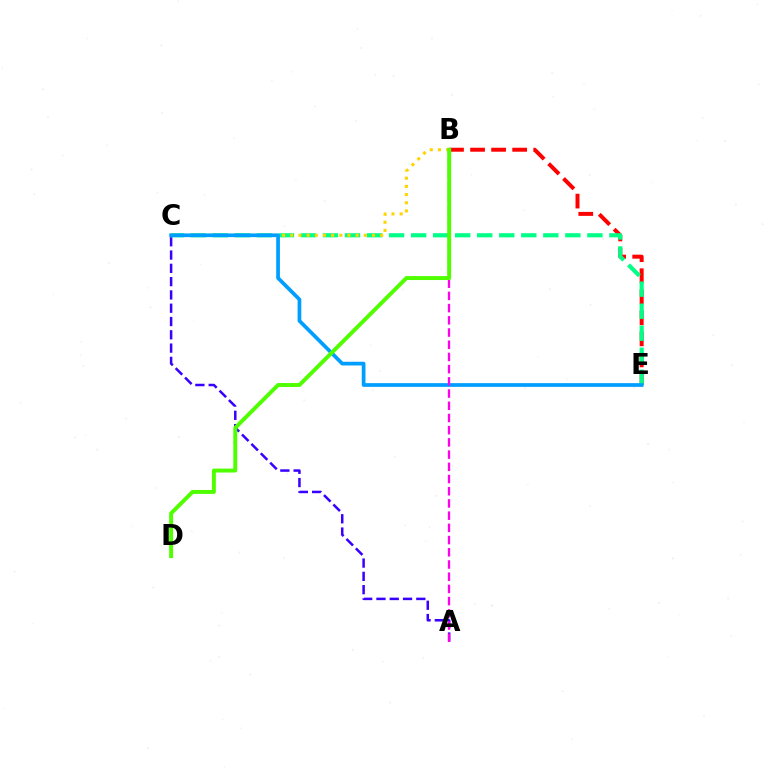{('A', 'C'): [{'color': '#3700ff', 'line_style': 'dashed', 'thickness': 1.81}], ('B', 'E'): [{'color': '#ff0000', 'line_style': 'dashed', 'thickness': 2.86}], ('C', 'E'): [{'color': '#00ff86', 'line_style': 'dashed', 'thickness': 2.99}, {'color': '#009eff', 'line_style': 'solid', 'thickness': 2.67}], ('B', 'C'): [{'color': '#ffd500', 'line_style': 'dotted', 'thickness': 2.22}], ('A', 'B'): [{'color': '#ff00ed', 'line_style': 'dashed', 'thickness': 1.66}], ('B', 'D'): [{'color': '#4fff00', 'line_style': 'solid', 'thickness': 2.83}]}